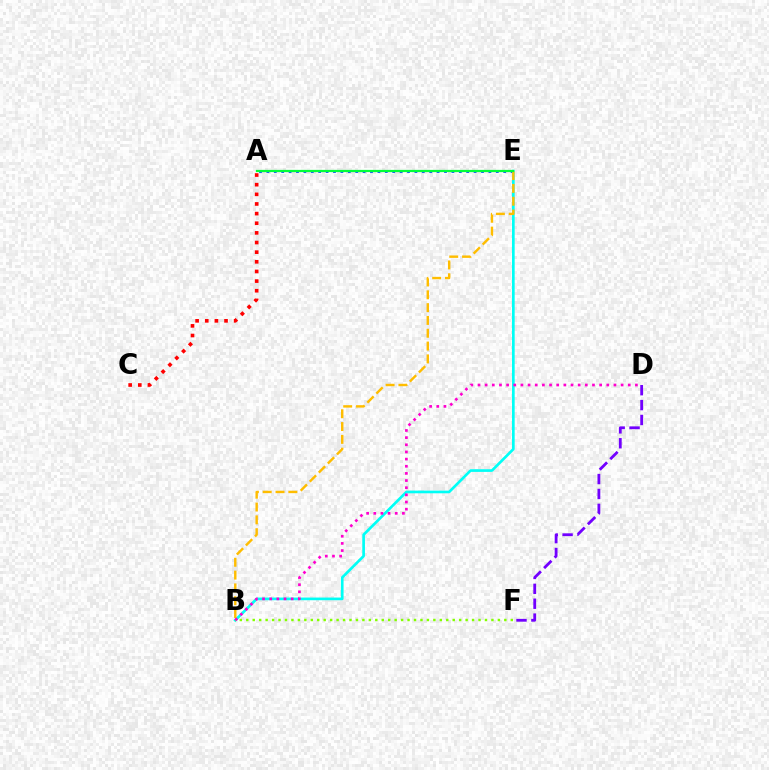{('D', 'F'): [{'color': '#7200ff', 'line_style': 'dashed', 'thickness': 2.02}], ('A', 'E'): [{'color': '#004bff', 'line_style': 'dotted', 'thickness': 2.01}, {'color': '#00ff39', 'line_style': 'solid', 'thickness': 1.62}], ('A', 'C'): [{'color': '#ff0000', 'line_style': 'dotted', 'thickness': 2.62}], ('B', 'E'): [{'color': '#00fff6', 'line_style': 'solid', 'thickness': 1.93}, {'color': '#ffbd00', 'line_style': 'dashed', 'thickness': 1.74}], ('B', 'F'): [{'color': '#84ff00', 'line_style': 'dotted', 'thickness': 1.75}], ('B', 'D'): [{'color': '#ff00cf', 'line_style': 'dotted', 'thickness': 1.94}]}